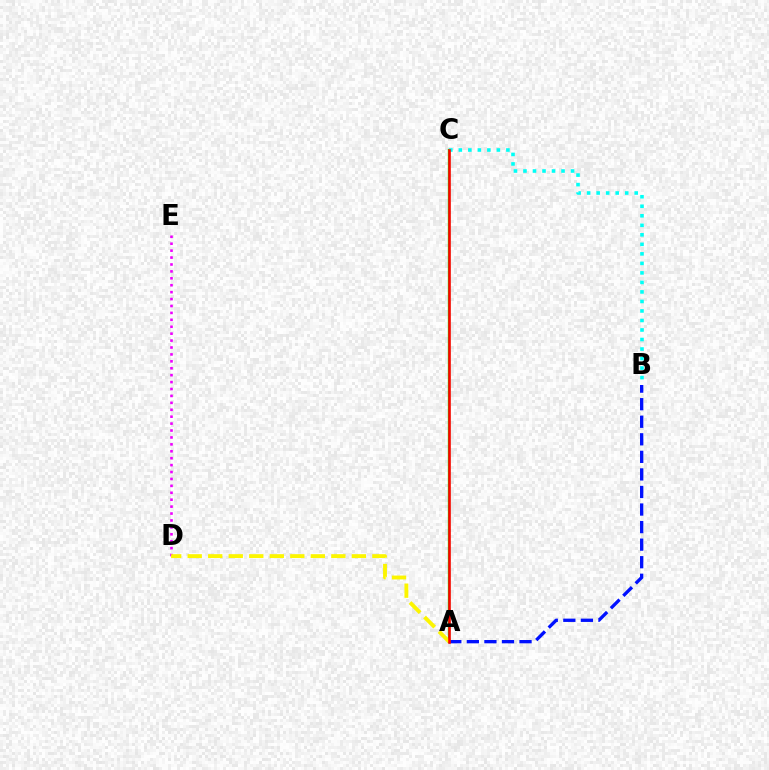{('D', 'E'): [{'color': '#ee00ff', 'line_style': 'dotted', 'thickness': 1.88}], ('A', 'C'): [{'color': '#08ff00', 'line_style': 'solid', 'thickness': 1.69}, {'color': '#ff0000', 'line_style': 'solid', 'thickness': 1.86}], ('B', 'C'): [{'color': '#00fff6', 'line_style': 'dotted', 'thickness': 2.59}], ('A', 'B'): [{'color': '#0010ff', 'line_style': 'dashed', 'thickness': 2.39}], ('A', 'D'): [{'color': '#fcf500', 'line_style': 'dashed', 'thickness': 2.79}]}